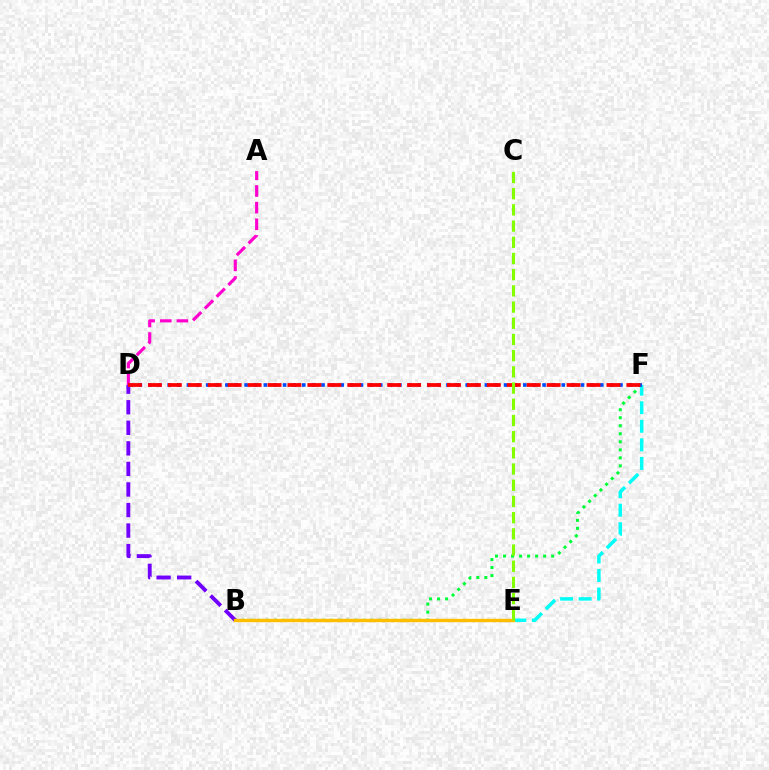{('A', 'D'): [{'color': '#ff00cf', 'line_style': 'dashed', 'thickness': 2.26}], ('B', 'F'): [{'color': '#00ff39', 'line_style': 'dotted', 'thickness': 2.18}], ('E', 'F'): [{'color': '#00fff6', 'line_style': 'dashed', 'thickness': 2.52}], ('D', 'F'): [{'color': '#004bff', 'line_style': 'dotted', 'thickness': 2.61}, {'color': '#ff0000', 'line_style': 'dashed', 'thickness': 2.71}], ('B', 'D'): [{'color': '#7200ff', 'line_style': 'dashed', 'thickness': 2.79}], ('B', 'E'): [{'color': '#ffbd00', 'line_style': 'solid', 'thickness': 2.44}], ('C', 'E'): [{'color': '#84ff00', 'line_style': 'dashed', 'thickness': 2.2}]}